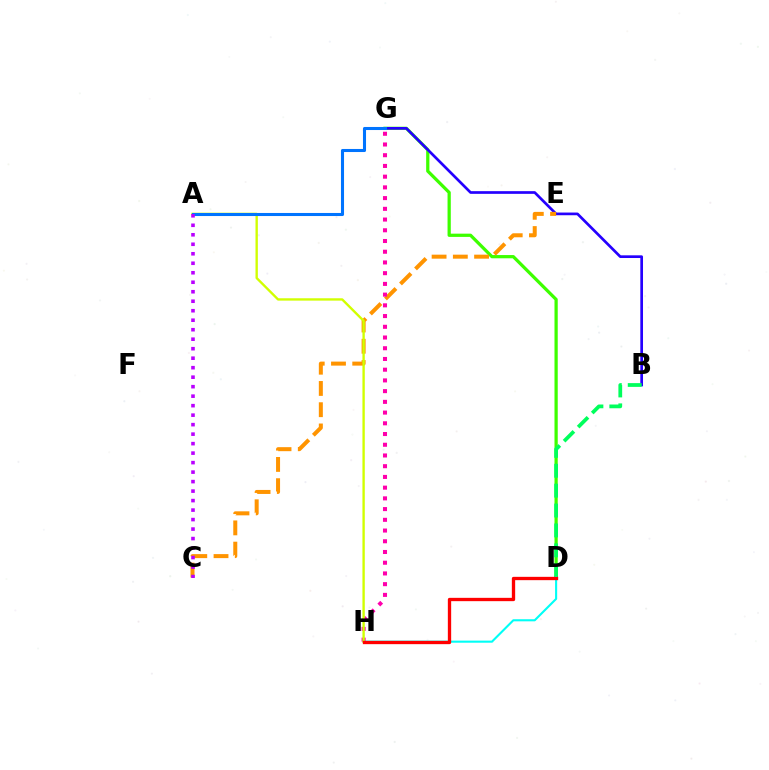{('D', 'G'): [{'color': '#3dff00', 'line_style': 'solid', 'thickness': 2.33}], ('B', 'G'): [{'color': '#2500ff', 'line_style': 'solid', 'thickness': 1.94}], ('C', 'E'): [{'color': '#ff9400', 'line_style': 'dashed', 'thickness': 2.89}], ('B', 'D'): [{'color': '#00ff5c', 'line_style': 'dashed', 'thickness': 2.7}], ('D', 'H'): [{'color': '#00fff6', 'line_style': 'solid', 'thickness': 1.51}, {'color': '#ff0000', 'line_style': 'solid', 'thickness': 2.39}], ('G', 'H'): [{'color': '#ff00ac', 'line_style': 'dotted', 'thickness': 2.91}], ('A', 'H'): [{'color': '#d1ff00', 'line_style': 'solid', 'thickness': 1.7}], ('A', 'G'): [{'color': '#0074ff', 'line_style': 'solid', 'thickness': 2.21}], ('A', 'C'): [{'color': '#b900ff', 'line_style': 'dotted', 'thickness': 2.58}]}